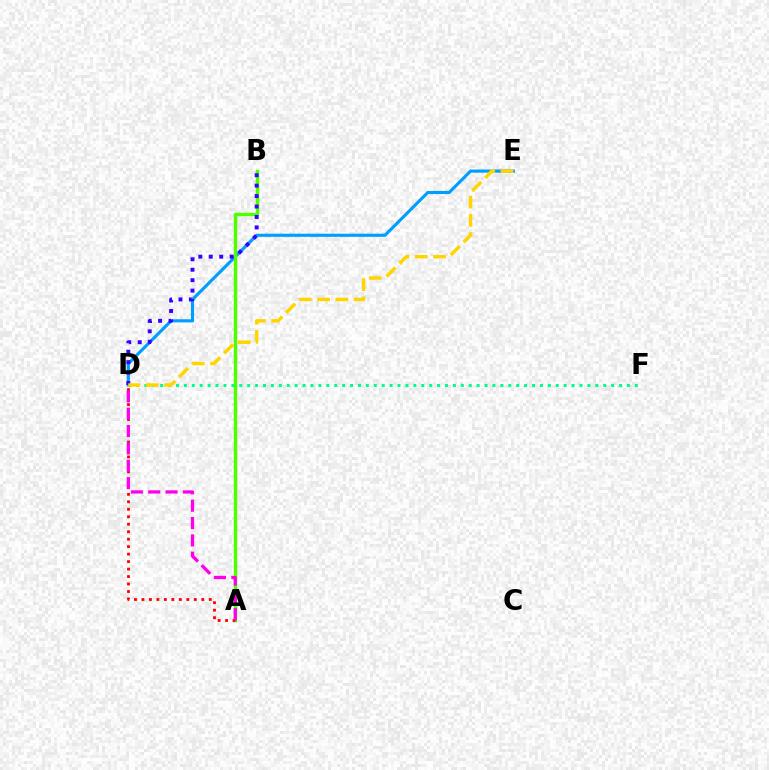{('D', 'E'): [{'color': '#009eff', 'line_style': 'solid', 'thickness': 2.25}, {'color': '#ffd500', 'line_style': 'dashed', 'thickness': 2.48}], ('A', 'B'): [{'color': '#4fff00', 'line_style': 'solid', 'thickness': 2.47}], ('A', 'D'): [{'color': '#ff0000', 'line_style': 'dotted', 'thickness': 2.03}, {'color': '#ff00ed', 'line_style': 'dashed', 'thickness': 2.36}], ('B', 'D'): [{'color': '#3700ff', 'line_style': 'dotted', 'thickness': 2.84}], ('D', 'F'): [{'color': '#00ff86', 'line_style': 'dotted', 'thickness': 2.15}]}